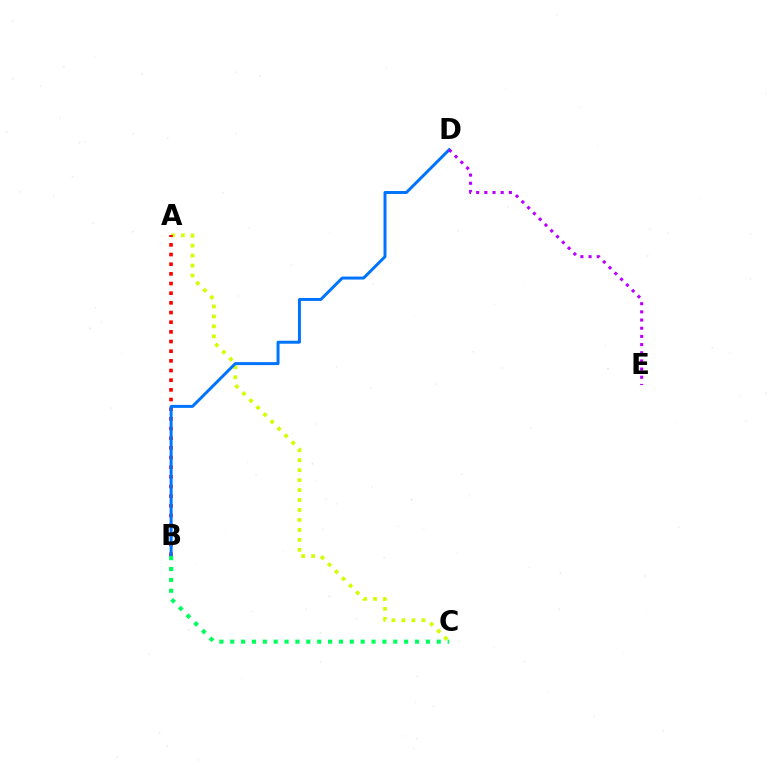{('A', 'C'): [{'color': '#d1ff00', 'line_style': 'dotted', 'thickness': 2.71}], ('A', 'B'): [{'color': '#ff0000', 'line_style': 'dotted', 'thickness': 2.63}], ('B', 'D'): [{'color': '#0074ff', 'line_style': 'solid', 'thickness': 2.14}], ('B', 'C'): [{'color': '#00ff5c', 'line_style': 'dotted', 'thickness': 2.95}], ('D', 'E'): [{'color': '#b900ff', 'line_style': 'dotted', 'thickness': 2.22}]}